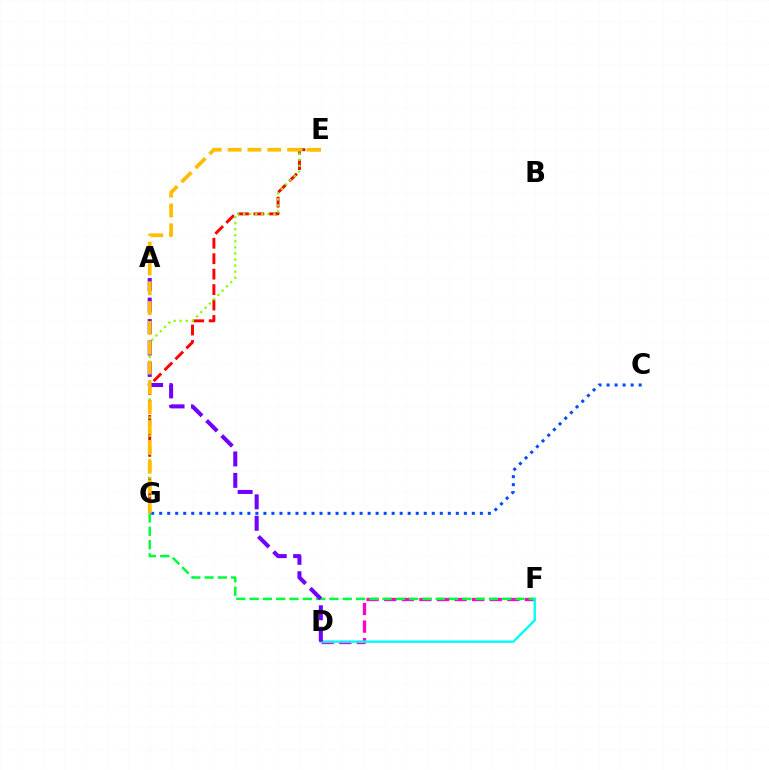{('D', 'F'): [{'color': '#ff00cf', 'line_style': 'dashed', 'thickness': 2.39}, {'color': '#00fff6', 'line_style': 'solid', 'thickness': 1.72}], ('E', 'G'): [{'color': '#ff0000', 'line_style': 'dashed', 'thickness': 2.1}, {'color': '#84ff00', 'line_style': 'dotted', 'thickness': 1.65}, {'color': '#ffbd00', 'line_style': 'dashed', 'thickness': 2.69}], ('C', 'G'): [{'color': '#004bff', 'line_style': 'dotted', 'thickness': 2.18}], ('F', 'G'): [{'color': '#00ff39', 'line_style': 'dashed', 'thickness': 1.81}], ('A', 'D'): [{'color': '#7200ff', 'line_style': 'dashed', 'thickness': 2.91}]}